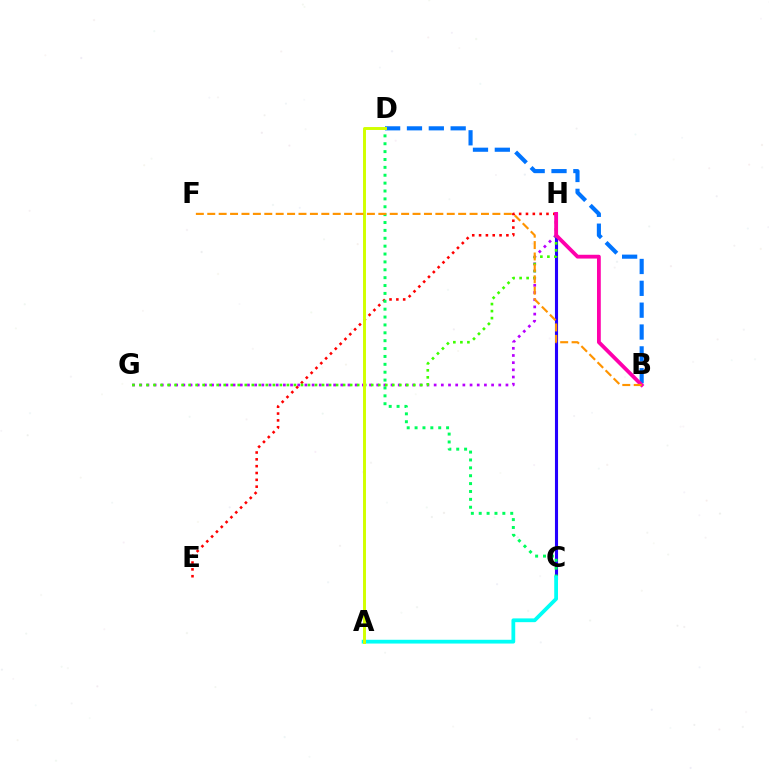{('G', 'H'): [{'color': '#b900ff', 'line_style': 'dotted', 'thickness': 1.95}, {'color': '#3dff00', 'line_style': 'dotted', 'thickness': 1.91}], ('B', 'D'): [{'color': '#0074ff', 'line_style': 'dashed', 'thickness': 2.97}], ('E', 'H'): [{'color': '#ff0000', 'line_style': 'dotted', 'thickness': 1.86}], ('C', 'H'): [{'color': '#2500ff', 'line_style': 'solid', 'thickness': 2.23}], ('C', 'D'): [{'color': '#00ff5c', 'line_style': 'dotted', 'thickness': 2.14}], ('B', 'H'): [{'color': '#ff00ac', 'line_style': 'solid', 'thickness': 2.73}], ('A', 'C'): [{'color': '#00fff6', 'line_style': 'solid', 'thickness': 2.71}], ('A', 'D'): [{'color': '#d1ff00', 'line_style': 'solid', 'thickness': 2.12}], ('B', 'F'): [{'color': '#ff9400', 'line_style': 'dashed', 'thickness': 1.55}]}